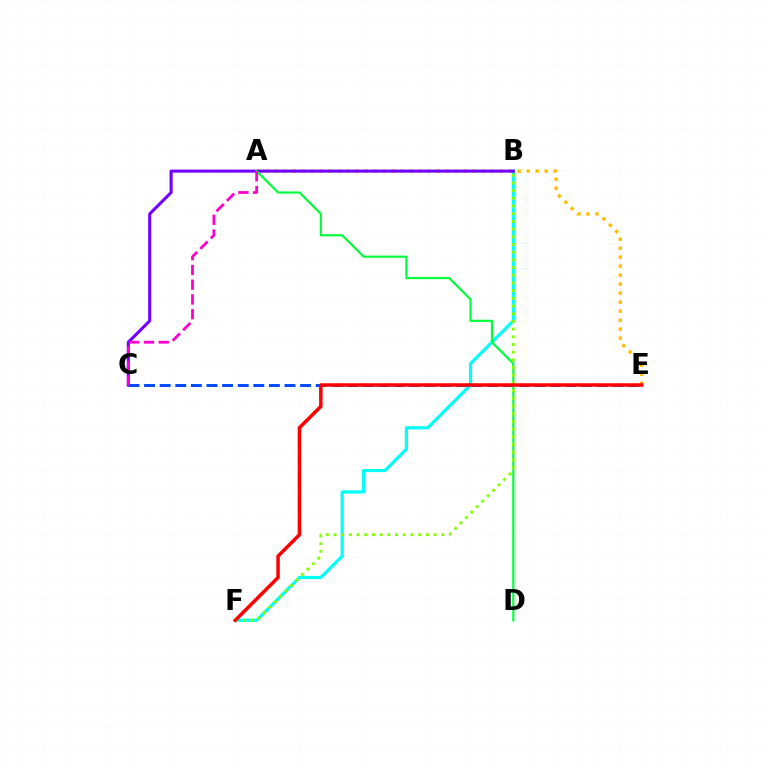{('C', 'E'): [{'color': '#004bff', 'line_style': 'dashed', 'thickness': 2.12}], ('B', 'F'): [{'color': '#00fff6', 'line_style': 'solid', 'thickness': 2.3}, {'color': '#84ff00', 'line_style': 'dotted', 'thickness': 2.09}], ('A', 'E'): [{'color': '#ffbd00', 'line_style': 'dotted', 'thickness': 2.45}], ('B', 'C'): [{'color': '#7200ff', 'line_style': 'solid', 'thickness': 2.23}], ('A', 'D'): [{'color': '#00ff39', 'line_style': 'solid', 'thickness': 1.57}], ('A', 'C'): [{'color': '#ff00cf', 'line_style': 'dashed', 'thickness': 2.0}], ('E', 'F'): [{'color': '#ff0000', 'line_style': 'solid', 'thickness': 2.53}]}